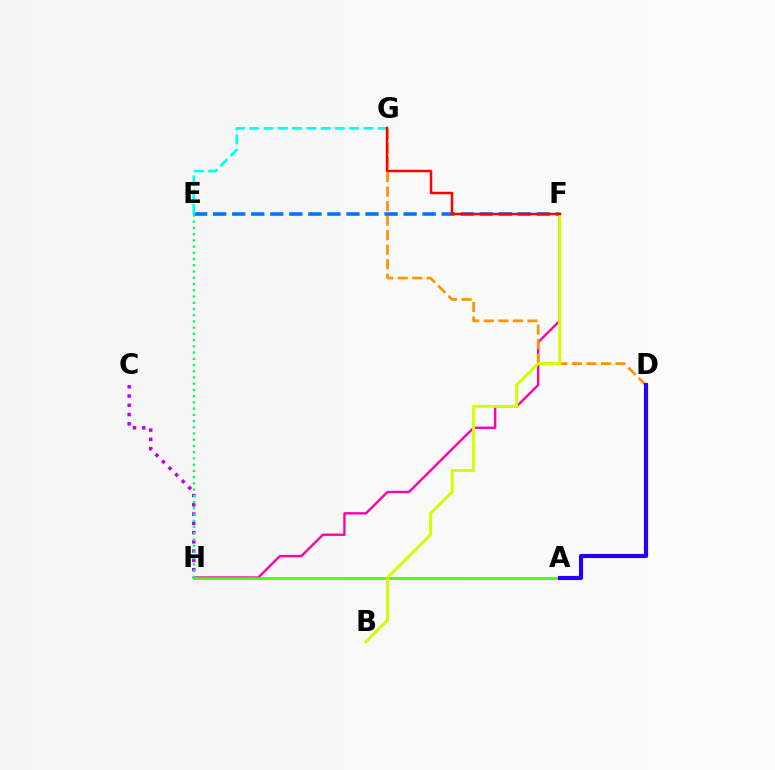{('F', 'H'): [{'color': '#ff00ac', 'line_style': 'solid', 'thickness': 1.71}], ('D', 'G'): [{'color': '#ff9400', 'line_style': 'dashed', 'thickness': 1.97}], ('E', 'F'): [{'color': '#0074ff', 'line_style': 'dashed', 'thickness': 2.59}], ('A', 'H'): [{'color': '#3dff00', 'line_style': 'solid', 'thickness': 1.91}], ('C', 'H'): [{'color': '#b900ff', 'line_style': 'dotted', 'thickness': 2.52}], ('A', 'D'): [{'color': '#2500ff', 'line_style': 'solid', 'thickness': 2.97}], ('B', 'F'): [{'color': '#d1ff00', 'line_style': 'solid', 'thickness': 2.17}], ('E', 'G'): [{'color': '#00fff6', 'line_style': 'dashed', 'thickness': 1.94}], ('E', 'H'): [{'color': '#00ff5c', 'line_style': 'dotted', 'thickness': 1.69}], ('F', 'G'): [{'color': '#ff0000', 'line_style': 'solid', 'thickness': 1.79}]}